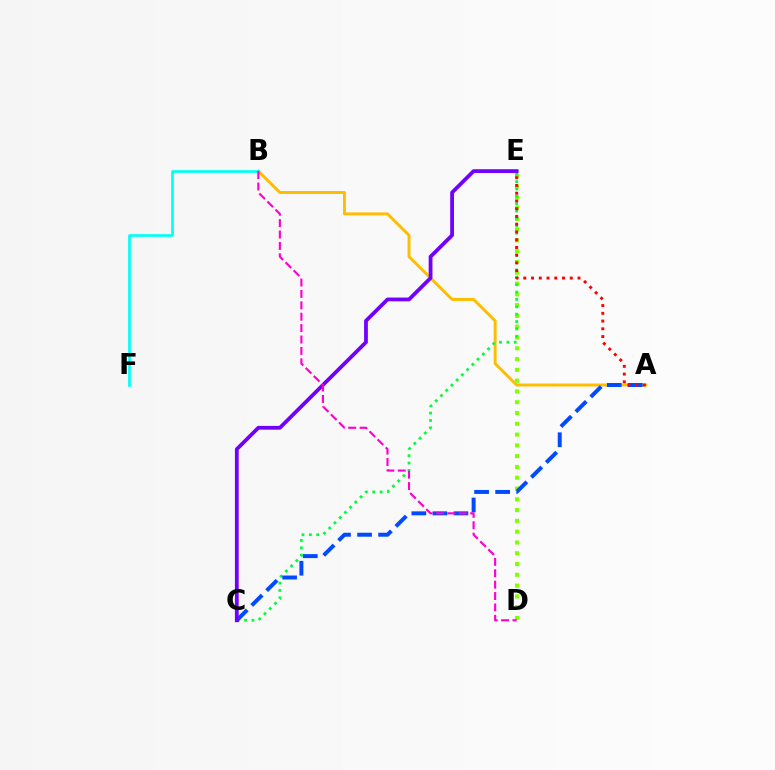{('A', 'B'): [{'color': '#ffbd00', 'line_style': 'solid', 'thickness': 2.11}], ('D', 'E'): [{'color': '#84ff00', 'line_style': 'dotted', 'thickness': 2.93}], ('B', 'F'): [{'color': '#00fff6', 'line_style': 'solid', 'thickness': 1.94}], ('C', 'E'): [{'color': '#00ff39', 'line_style': 'dotted', 'thickness': 2.0}, {'color': '#7200ff', 'line_style': 'solid', 'thickness': 2.72}], ('A', 'C'): [{'color': '#004bff', 'line_style': 'dashed', 'thickness': 2.86}], ('B', 'D'): [{'color': '#ff00cf', 'line_style': 'dashed', 'thickness': 1.55}], ('A', 'E'): [{'color': '#ff0000', 'line_style': 'dotted', 'thickness': 2.1}]}